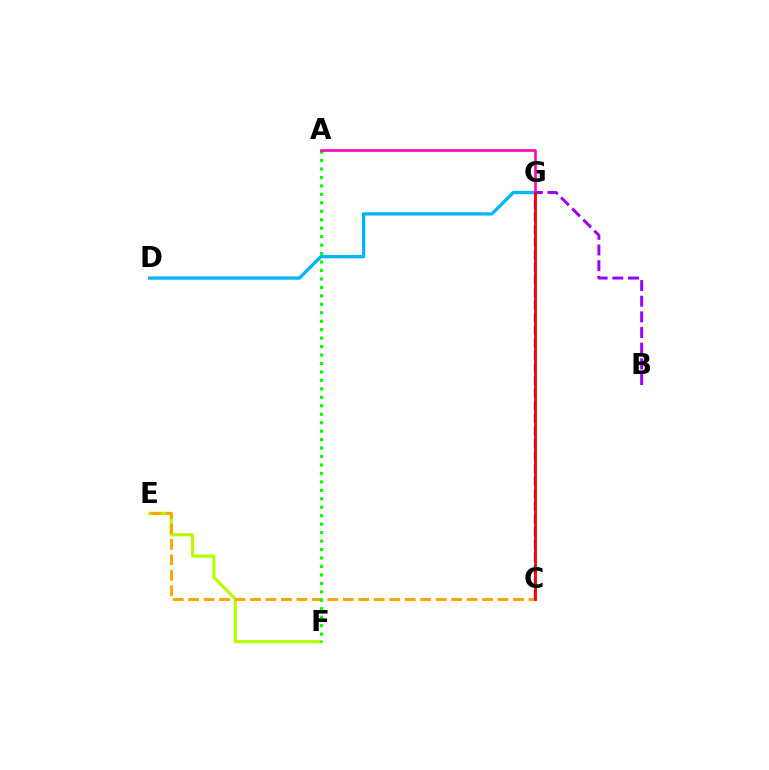{('C', 'G'): [{'color': '#00ff9d', 'line_style': 'solid', 'thickness': 2.06}, {'color': '#0010ff', 'line_style': 'dashed', 'thickness': 1.71}, {'color': '#ff0000', 'line_style': 'solid', 'thickness': 1.96}], ('E', 'F'): [{'color': '#b3ff00', 'line_style': 'solid', 'thickness': 2.27}], ('C', 'E'): [{'color': '#ffa500', 'line_style': 'dashed', 'thickness': 2.1}], ('B', 'G'): [{'color': '#9b00ff', 'line_style': 'dashed', 'thickness': 2.13}], ('D', 'G'): [{'color': '#00b5ff', 'line_style': 'solid', 'thickness': 2.37}], ('A', 'F'): [{'color': '#08ff00', 'line_style': 'dotted', 'thickness': 2.3}], ('A', 'G'): [{'color': '#ff00bd', 'line_style': 'solid', 'thickness': 1.87}]}